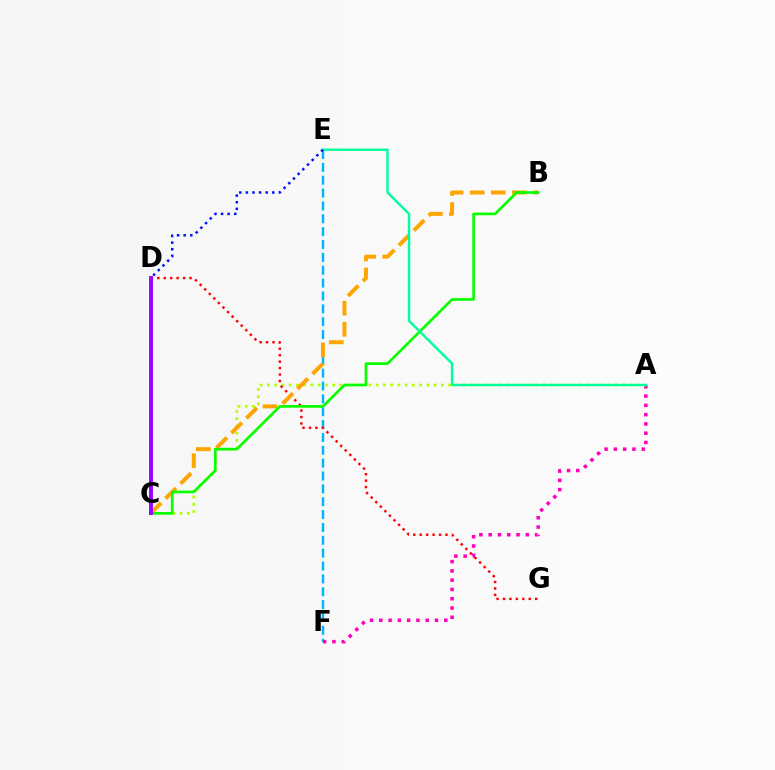{('E', 'F'): [{'color': '#00b5ff', 'line_style': 'dashed', 'thickness': 1.75}], ('A', 'F'): [{'color': '#ff00bd', 'line_style': 'dotted', 'thickness': 2.52}], ('A', 'C'): [{'color': '#b3ff00', 'line_style': 'dotted', 'thickness': 1.97}], ('D', 'G'): [{'color': '#ff0000', 'line_style': 'dotted', 'thickness': 1.75}], ('B', 'C'): [{'color': '#ffa500', 'line_style': 'dashed', 'thickness': 2.86}, {'color': '#08ff00', 'line_style': 'solid', 'thickness': 1.92}], ('A', 'E'): [{'color': '#00ff9d', 'line_style': 'solid', 'thickness': 1.74}], ('D', 'E'): [{'color': '#0010ff', 'line_style': 'dotted', 'thickness': 1.79}], ('C', 'D'): [{'color': '#9b00ff', 'line_style': 'solid', 'thickness': 2.79}]}